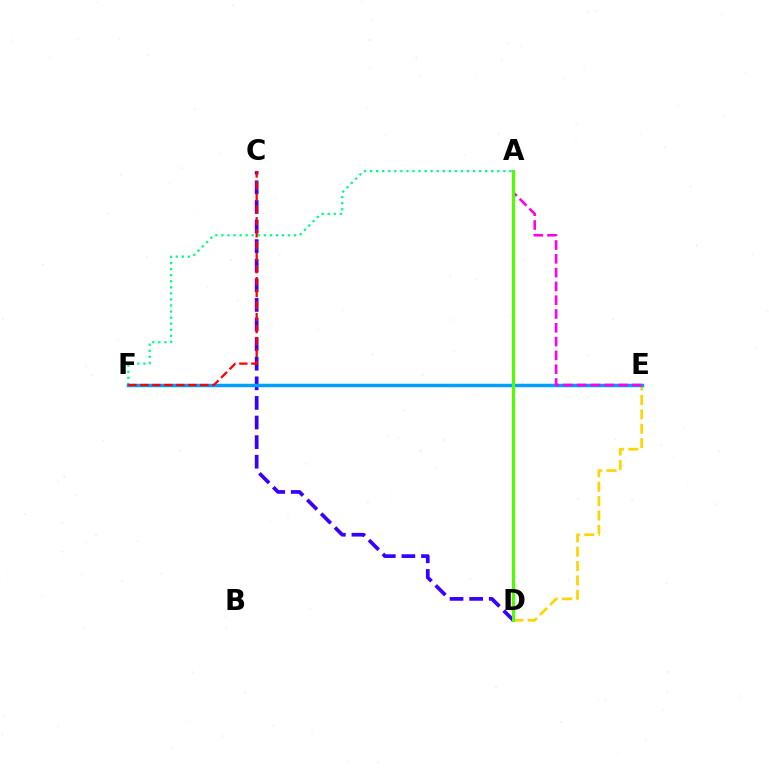{('C', 'D'): [{'color': '#3700ff', 'line_style': 'dashed', 'thickness': 2.66}], ('A', 'F'): [{'color': '#00ff86', 'line_style': 'dotted', 'thickness': 1.65}], ('D', 'E'): [{'color': '#ffd500', 'line_style': 'dashed', 'thickness': 1.96}], ('E', 'F'): [{'color': '#009eff', 'line_style': 'solid', 'thickness': 2.48}], ('A', 'E'): [{'color': '#ff00ed', 'line_style': 'dashed', 'thickness': 1.87}], ('C', 'F'): [{'color': '#ff0000', 'line_style': 'dashed', 'thickness': 1.63}], ('A', 'D'): [{'color': '#4fff00', 'line_style': 'solid', 'thickness': 2.25}]}